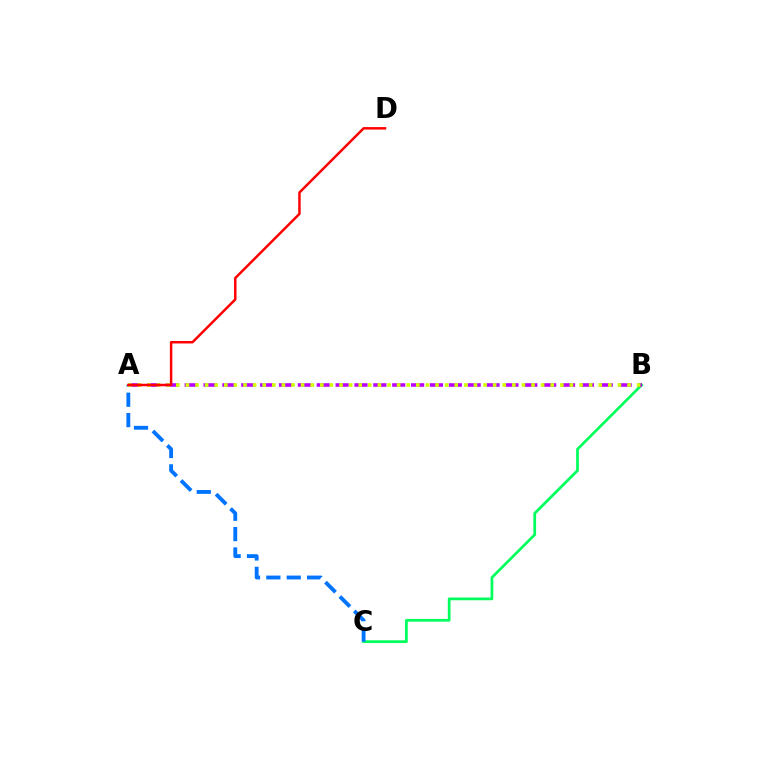{('B', 'C'): [{'color': '#00ff5c', 'line_style': 'solid', 'thickness': 1.97}], ('A', 'B'): [{'color': '#b900ff', 'line_style': 'dashed', 'thickness': 2.56}, {'color': '#d1ff00', 'line_style': 'dotted', 'thickness': 2.61}], ('A', 'C'): [{'color': '#0074ff', 'line_style': 'dashed', 'thickness': 2.77}], ('A', 'D'): [{'color': '#ff0000', 'line_style': 'solid', 'thickness': 1.78}]}